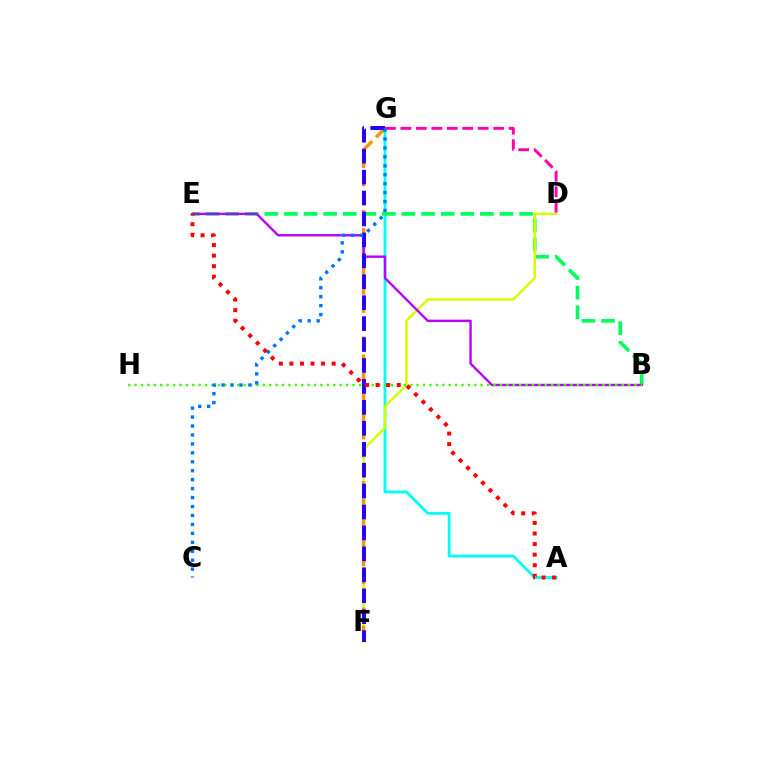{('A', 'G'): [{'color': '#00fff6', 'line_style': 'solid', 'thickness': 2.04}], ('B', 'E'): [{'color': '#00ff5c', 'line_style': 'dashed', 'thickness': 2.66}, {'color': '#b900ff', 'line_style': 'solid', 'thickness': 1.71}], ('D', 'F'): [{'color': '#d1ff00', 'line_style': 'solid', 'thickness': 1.75}], ('D', 'G'): [{'color': '#ff00ac', 'line_style': 'dashed', 'thickness': 2.1}], ('F', 'G'): [{'color': '#ff9400', 'line_style': 'dashed', 'thickness': 2.46}, {'color': '#2500ff', 'line_style': 'dashed', 'thickness': 2.84}], ('B', 'H'): [{'color': '#3dff00', 'line_style': 'dotted', 'thickness': 1.74}], ('C', 'G'): [{'color': '#0074ff', 'line_style': 'dotted', 'thickness': 2.43}], ('A', 'E'): [{'color': '#ff0000', 'line_style': 'dotted', 'thickness': 2.87}]}